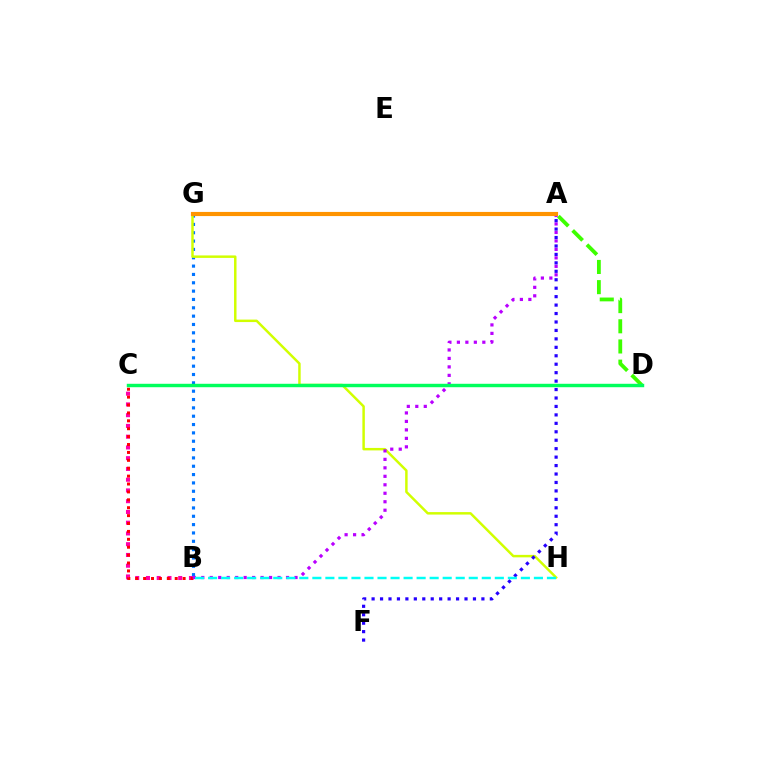{('A', 'D'): [{'color': '#3dff00', 'line_style': 'dashed', 'thickness': 2.74}], ('B', 'C'): [{'color': '#ff00ac', 'line_style': 'dotted', 'thickness': 2.92}, {'color': '#ff0000', 'line_style': 'dotted', 'thickness': 2.15}], ('B', 'G'): [{'color': '#0074ff', 'line_style': 'dotted', 'thickness': 2.27}], ('G', 'H'): [{'color': '#d1ff00', 'line_style': 'solid', 'thickness': 1.78}], ('A', 'B'): [{'color': '#b900ff', 'line_style': 'dotted', 'thickness': 2.3}], ('C', 'D'): [{'color': '#00ff5c', 'line_style': 'solid', 'thickness': 2.47}], ('A', 'F'): [{'color': '#2500ff', 'line_style': 'dotted', 'thickness': 2.29}], ('B', 'H'): [{'color': '#00fff6', 'line_style': 'dashed', 'thickness': 1.77}], ('A', 'G'): [{'color': '#ff9400', 'line_style': 'solid', 'thickness': 2.99}]}